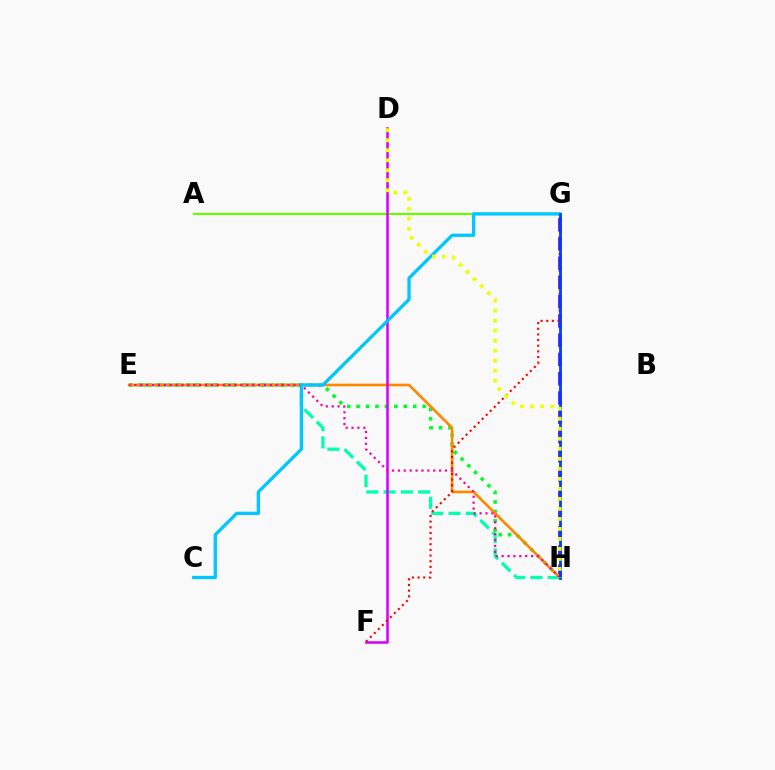{('G', 'H'): [{'color': '#4f00ff', 'line_style': 'dashed', 'thickness': 2.62}, {'color': '#003fff', 'line_style': 'solid', 'thickness': 2.01}], ('E', 'H'): [{'color': '#00ffaf', 'line_style': 'dashed', 'thickness': 2.35}, {'color': '#00ff27', 'line_style': 'dotted', 'thickness': 2.56}, {'color': '#ff8800', 'line_style': 'solid', 'thickness': 1.92}, {'color': '#ff00a0', 'line_style': 'dotted', 'thickness': 1.6}], ('A', 'G'): [{'color': '#66ff00', 'line_style': 'solid', 'thickness': 1.56}], ('D', 'F'): [{'color': '#d600ff', 'line_style': 'solid', 'thickness': 1.82}], ('F', 'G'): [{'color': '#ff0000', 'line_style': 'dotted', 'thickness': 1.54}], ('C', 'G'): [{'color': '#00c7ff', 'line_style': 'solid', 'thickness': 2.37}], ('D', 'H'): [{'color': '#eeff00', 'line_style': 'dotted', 'thickness': 2.72}]}